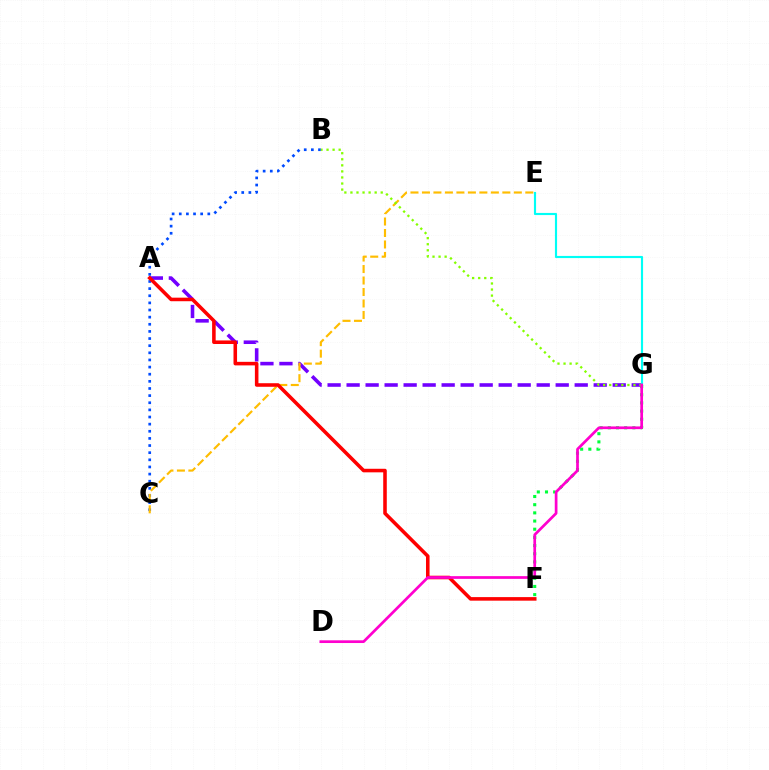{('B', 'C'): [{'color': '#004bff', 'line_style': 'dotted', 'thickness': 1.94}], ('A', 'G'): [{'color': '#7200ff', 'line_style': 'dashed', 'thickness': 2.58}], ('C', 'E'): [{'color': '#ffbd00', 'line_style': 'dashed', 'thickness': 1.56}], ('F', 'G'): [{'color': '#00ff39', 'line_style': 'dotted', 'thickness': 2.22}], ('E', 'G'): [{'color': '#00fff6', 'line_style': 'solid', 'thickness': 1.55}], ('A', 'F'): [{'color': '#ff0000', 'line_style': 'solid', 'thickness': 2.56}], ('B', 'G'): [{'color': '#84ff00', 'line_style': 'dotted', 'thickness': 1.65}], ('D', 'G'): [{'color': '#ff00cf', 'line_style': 'solid', 'thickness': 1.95}]}